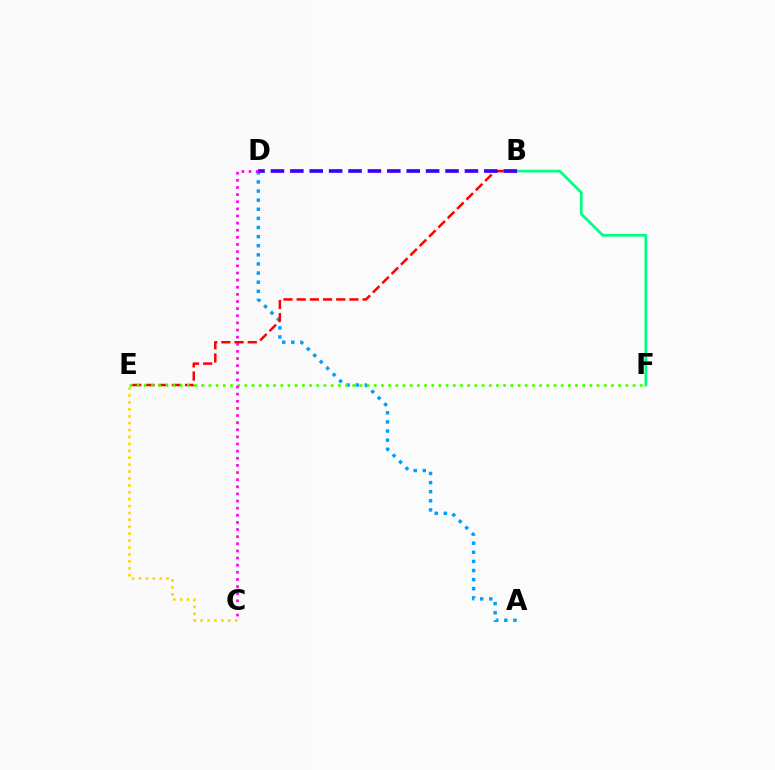{('A', 'D'): [{'color': '#009eff', 'line_style': 'dotted', 'thickness': 2.48}], ('C', 'E'): [{'color': '#ffd500', 'line_style': 'dotted', 'thickness': 1.88}], ('B', 'F'): [{'color': '#00ff86', 'line_style': 'solid', 'thickness': 1.98}], ('B', 'E'): [{'color': '#ff0000', 'line_style': 'dashed', 'thickness': 1.79}], ('E', 'F'): [{'color': '#4fff00', 'line_style': 'dotted', 'thickness': 1.95}], ('B', 'D'): [{'color': '#3700ff', 'line_style': 'dashed', 'thickness': 2.64}], ('C', 'D'): [{'color': '#ff00ed', 'line_style': 'dotted', 'thickness': 1.94}]}